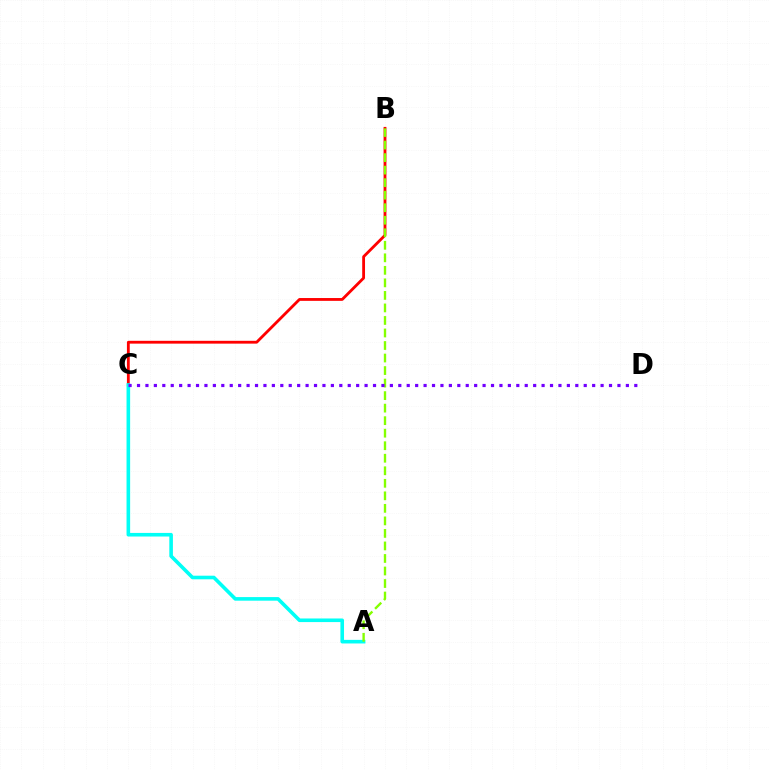{('B', 'C'): [{'color': '#ff0000', 'line_style': 'solid', 'thickness': 2.03}], ('A', 'C'): [{'color': '#00fff6', 'line_style': 'solid', 'thickness': 2.59}], ('A', 'B'): [{'color': '#84ff00', 'line_style': 'dashed', 'thickness': 1.7}], ('C', 'D'): [{'color': '#7200ff', 'line_style': 'dotted', 'thickness': 2.29}]}